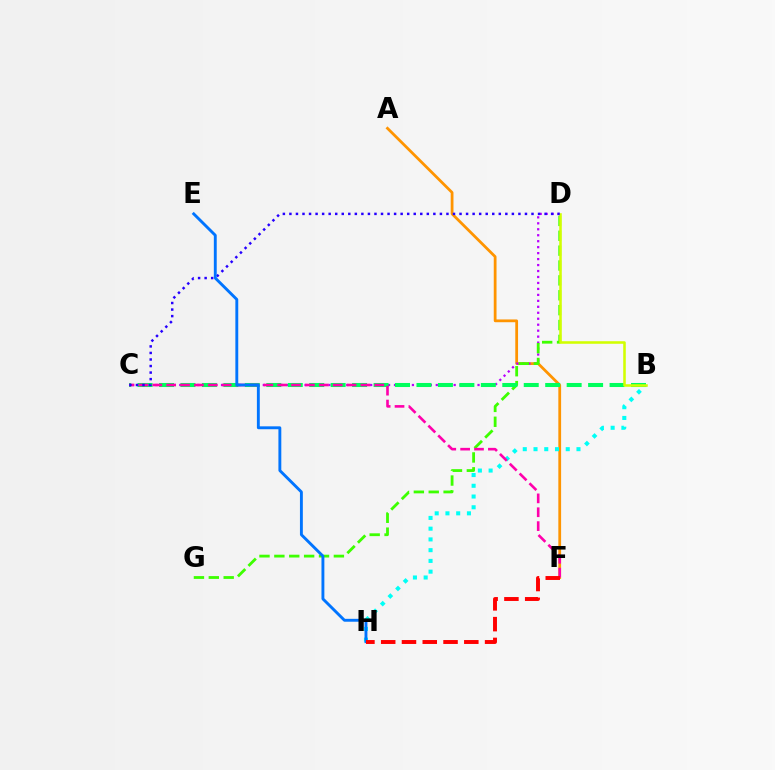{('A', 'F'): [{'color': '#ff9400', 'line_style': 'solid', 'thickness': 1.99}], ('B', 'H'): [{'color': '#00fff6', 'line_style': 'dotted', 'thickness': 2.92}], ('C', 'D'): [{'color': '#b900ff', 'line_style': 'dotted', 'thickness': 1.62}, {'color': '#2500ff', 'line_style': 'dotted', 'thickness': 1.78}], ('D', 'G'): [{'color': '#3dff00', 'line_style': 'dashed', 'thickness': 2.02}], ('B', 'C'): [{'color': '#00ff5c', 'line_style': 'dashed', 'thickness': 2.91}], ('C', 'F'): [{'color': '#ff00ac', 'line_style': 'dashed', 'thickness': 1.88}], ('B', 'D'): [{'color': '#d1ff00', 'line_style': 'solid', 'thickness': 1.84}], ('E', 'H'): [{'color': '#0074ff', 'line_style': 'solid', 'thickness': 2.08}], ('F', 'H'): [{'color': '#ff0000', 'line_style': 'dashed', 'thickness': 2.82}]}